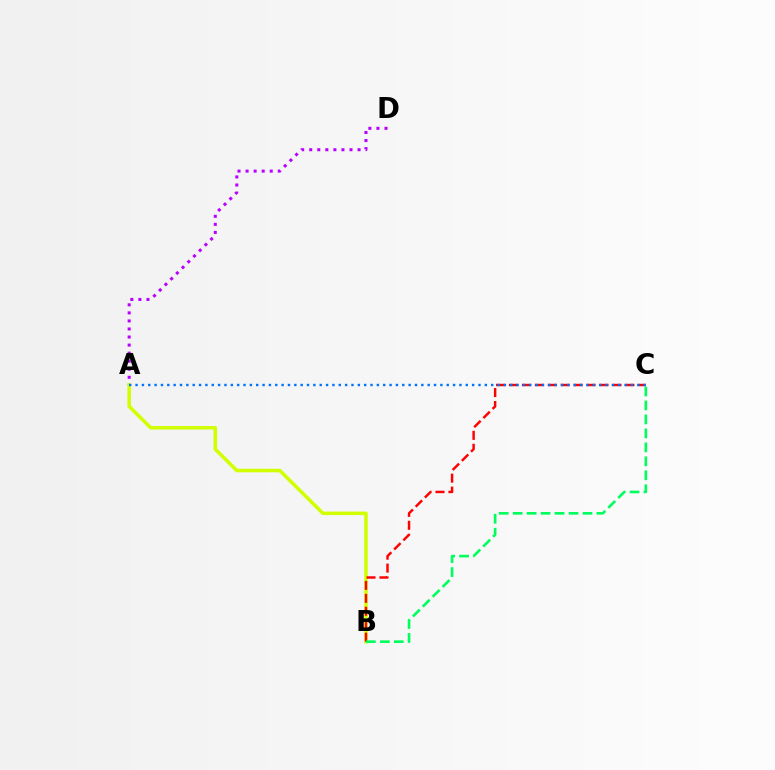{('A', 'D'): [{'color': '#b900ff', 'line_style': 'dotted', 'thickness': 2.19}], ('A', 'B'): [{'color': '#d1ff00', 'line_style': 'solid', 'thickness': 2.54}], ('B', 'C'): [{'color': '#ff0000', 'line_style': 'dashed', 'thickness': 1.76}, {'color': '#00ff5c', 'line_style': 'dashed', 'thickness': 1.9}], ('A', 'C'): [{'color': '#0074ff', 'line_style': 'dotted', 'thickness': 1.73}]}